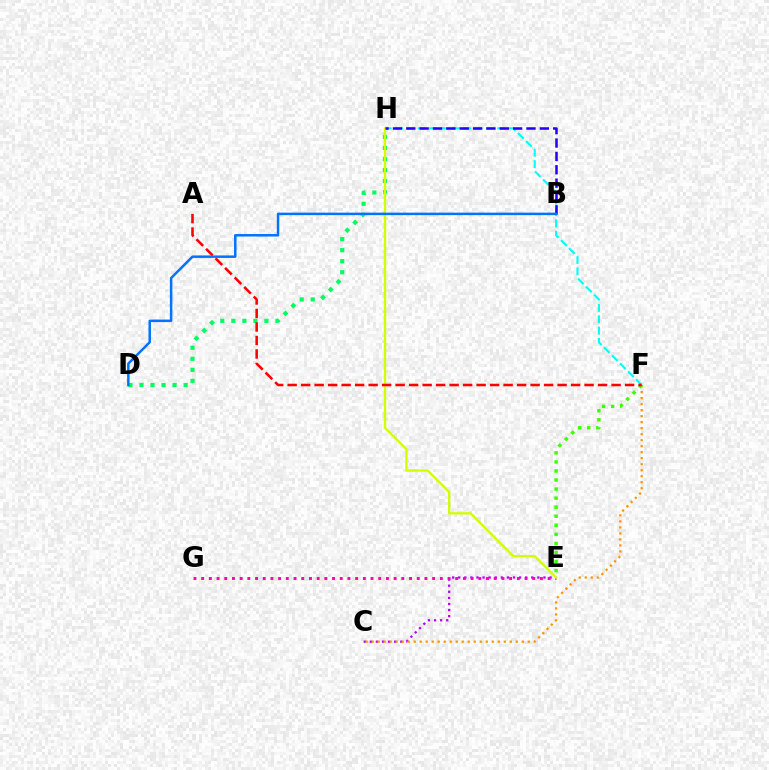{('F', 'H'): [{'color': '#00fff6', 'line_style': 'dashed', 'thickness': 1.54}], ('C', 'E'): [{'color': '#b900ff', 'line_style': 'dotted', 'thickness': 1.65}], ('E', 'G'): [{'color': '#ff00ac', 'line_style': 'dotted', 'thickness': 2.09}], ('D', 'H'): [{'color': '#00ff5c', 'line_style': 'dotted', 'thickness': 3.0}], ('C', 'F'): [{'color': '#ff9400', 'line_style': 'dotted', 'thickness': 1.63}], ('E', 'H'): [{'color': '#d1ff00', 'line_style': 'solid', 'thickness': 1.67}], ('E', 'F'): [{'color': '#3dff00', 'line_style': 'dotted', 'thickness': 2.46}], ('B', 'H'): [{'color': '#2500ff', 'line_style': 'dashed', 'thickness': 1.81}], ('A', 'F'): [{'color': '#ff0000', 'line_style': 'dashed', 'thickness': 1.83}], ('B', 'D'): [{'color': '#0074ff', 'line_style': 'solid', 'thickness': 1.79}]}